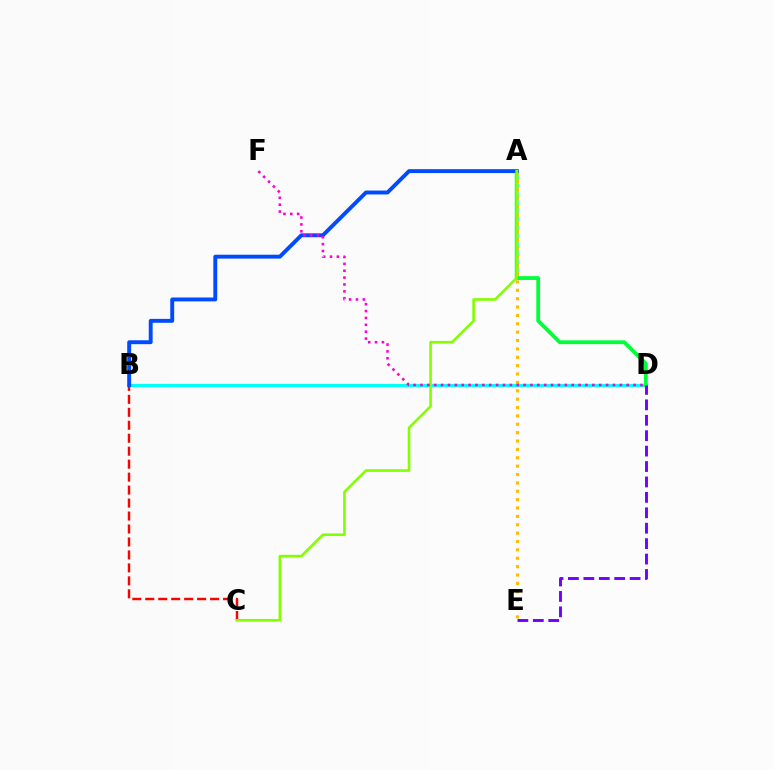{('B', 'D'): [{'color': '#00fff6', 'line_style': 'solid', 'thickness': 2.33}], ('B', 'C'): [{'color': '#ff0000', 'line_style': 'dashed', 'thickness': 1.76}], ('A', 'D'): [{'color': '#00ff39', 'line_style': 'solid', 'thickness': 2.72}], ('A', 'E'): [{'color': '#ffbd00', 'line_style': 'dotted', 'thickness': 2.28}], ('A', 'B'): [{'color': '#004bff', 'line_style': 'solid', 'thickness': 2.81}], ('A', 'C'): [{'color': '#84ff00', 'line_style': 'solid', 'thickness': 1.89}], ('D', 'E'): [{'color': '#7200ff', 'line_style': 'dashed', 'thickness': 2.1}], ('D', 'F'): [{'color': '#ff00cf', 'line_style': 'dotted', 'thickness': 1.87}]}